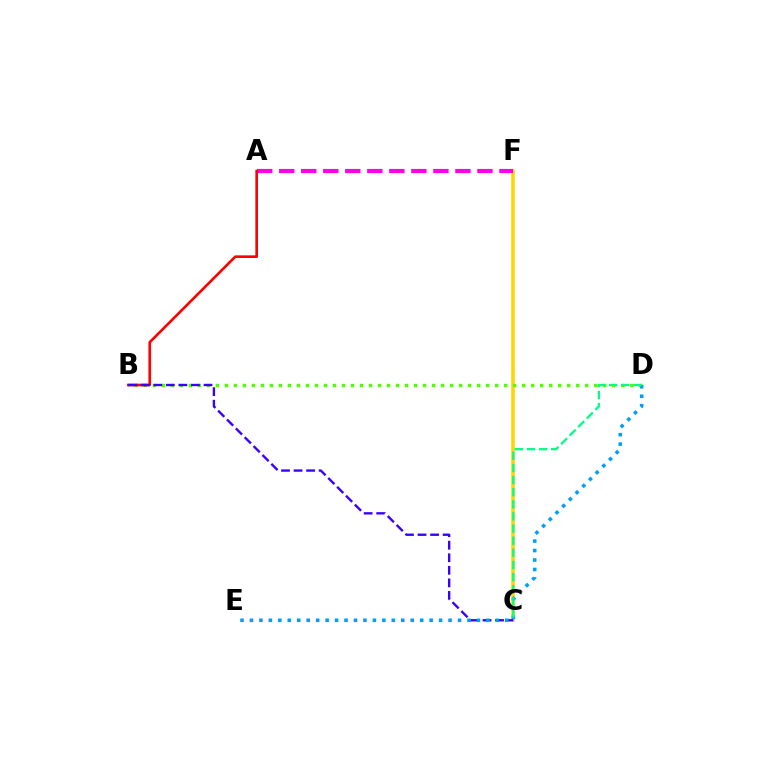{('C', 'F'): [{'color': '#ffd500', 'line_style': 'solid', 'thickness': 2.54}], ('A', 'F'): [{'color': '#ff00ed', 'line_style': 'dashed', 'thickness': 2.99}], ('B', 'D'): [{'color': '#4fff00', 'line_style': 'dotted', 'thickness': 2.45}], ('A', 'B'): [{'color': '#ff0000', 'line_style': 'solid', 'thickness': 1.9}], ('B', 'C'): [{'color': '#3700ff', 'line_style': 'dashed', 'thickness': 1.7}], ('D', 'E'): [{'color': '#009eff', 'line_style': 'dotted', 'thickness': 2.57}], ('C', 'D'): [{'color': '#00ff86', 'line_style': 'dashed', 'thickness': 1.65}]}